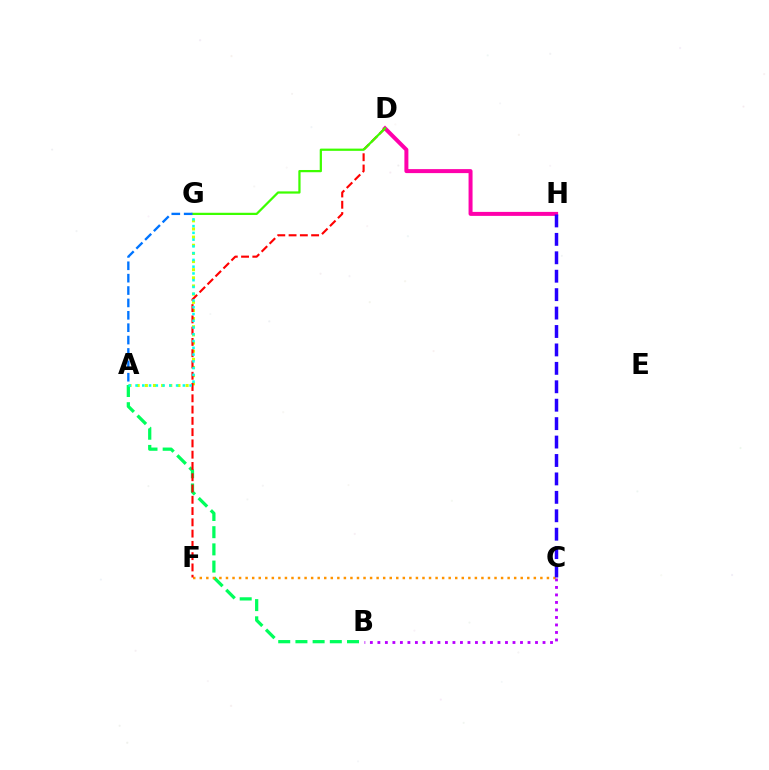{('A', 'G'): [{'color': '#d1ff00', 'line_style': 'dotted', 'thickness': 2.21}, {'color': '#00fff6', 'line_style': 'dotted', 'thickness': 1.84}, {'color': '#0074ff', 'line_style': 'dashed', 'thickness': 1.68}], ('D', 'H'): [{'color': '#ff00ac', 'line_style': 'solid', 'thickness': 2.87}], ('A', 'B'): [{'color': '#00ff5c', 'line_style': 'dashed', 'thickness': 2.34}], ('C', 'F'): [{'color': '#ff9400', 'line_style': 'dotted', 'thickness': 1.78}], ('B', 'C'): [{'color': '#b900ff', 'line_style': 'dotted', 'thickness': 2.04}], ('D', 'F'): [{'color': '#ff0000', 'line_style': 'dashed', 'thickness': 1.53}], ('C', 'H'): [{'color': '#2500ff', 'line_style': 'dashed', 'thickness': 2.5}], ('D', 'G'): [{'color': '#3dff00', 'line_style': 'solid', 'thickness': 1.61}]}